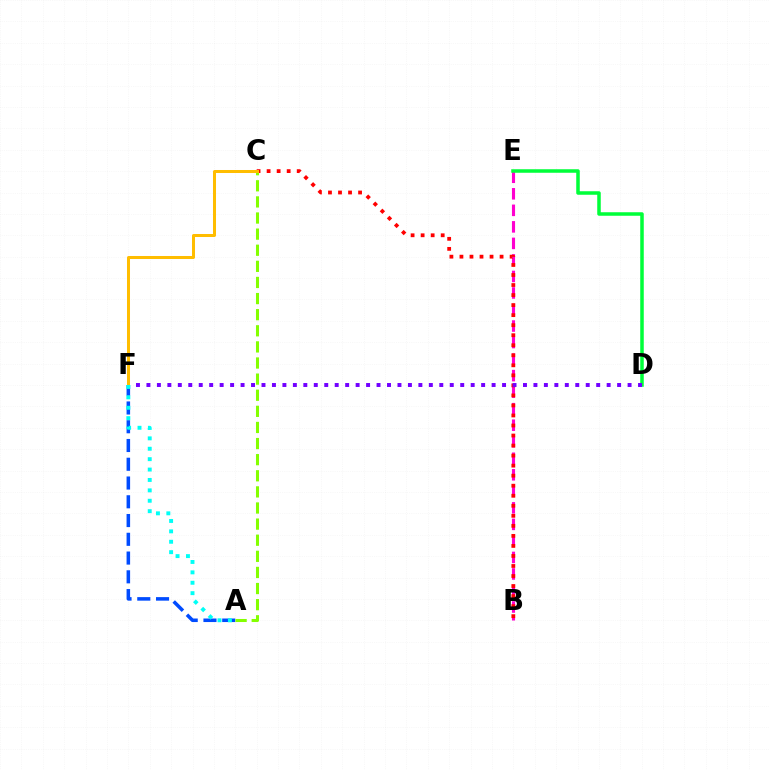{('B', 'E'): [{'color': '#ff00cf', 'line_style': 'dashed', 'thickness': 2.25}], ('A', 'F'): [{'color': '#004bff', 'line_style': 'dashed', 'thickness': 2.55}, {'color': '#00fff6', 'line_style': 'dotted', 'thickness': 2.83}], ('A', 'C'): [{'color': '#84ff00', 'line_style': 'dashed', 'thickness': 2.19}], ('B', 'C'): [{'color': '#ff0000', 'line_style': 'dotted', 'thickness': 2.73}], ('D', 'E'): [{'color': '#00ff39', 'line_style': 'solid', 'thickness': 2.54}], ('D', 'F'): [{'color': '#7200ff', 'line_style': 'dotted', 'thickness': 2.84}], ('C', 'F'): [{'color': '#ffbd00', 'line_style': 'solid', 'thickness': 2.17}]}